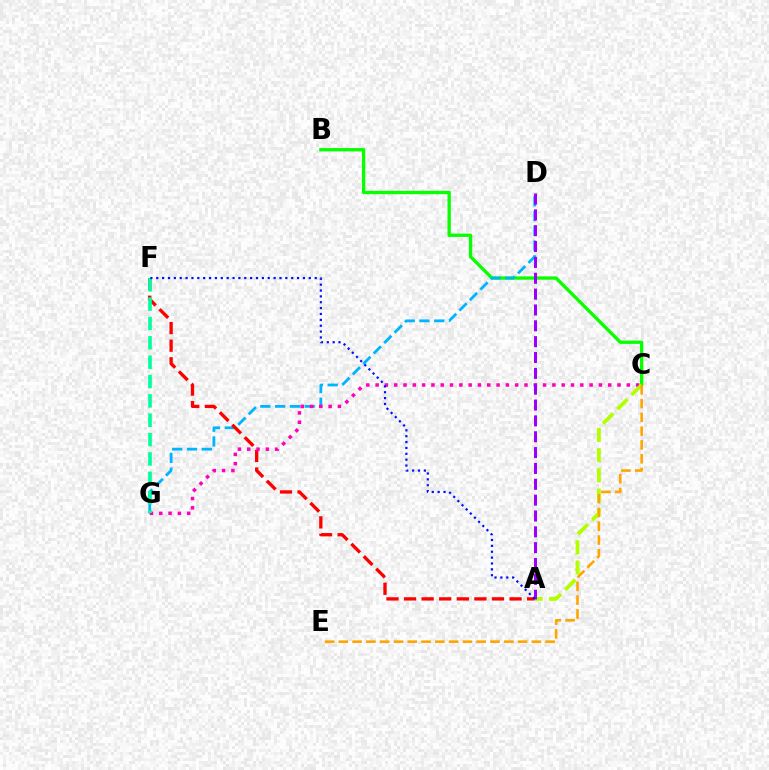{('B', 'C'): [{'color': '#08ff00', 'line_style': 'solid', 'thickness': 2.39}], ('D', 'G'): [{'color': '#00b5ff', 'line_style': 'dashed', 'thickness': 2.01}], ('A', 'F'): [{'color': '#ff0000', 'line_style': 'dashed', 'thickness': 2.39}, {'color': '#0010ff', 'line_style': 'dotted', 'thickness': 1.59}], ('C', 'G'): [{'color': '#ff00bd', 'line_style': 'dotted', 'thickness': 2.53}], ('A', 'C'): [{'color': '#b3ff00', 'line_style': 'dashed', 'thickness': 2.74}], ('A', 'D'): [{'color': '#9b00ff', 'line_style': 'dashed', 'thickness': 2.15}], ('F', 'G'): [{'color': '#00ff9d', 'line_style': 'dashed', 'thickness': 2.63}], ('C', 'E'): [{'color': '#ffa500', 'line_style': 'dashed', 'thickness': 1.87}]}